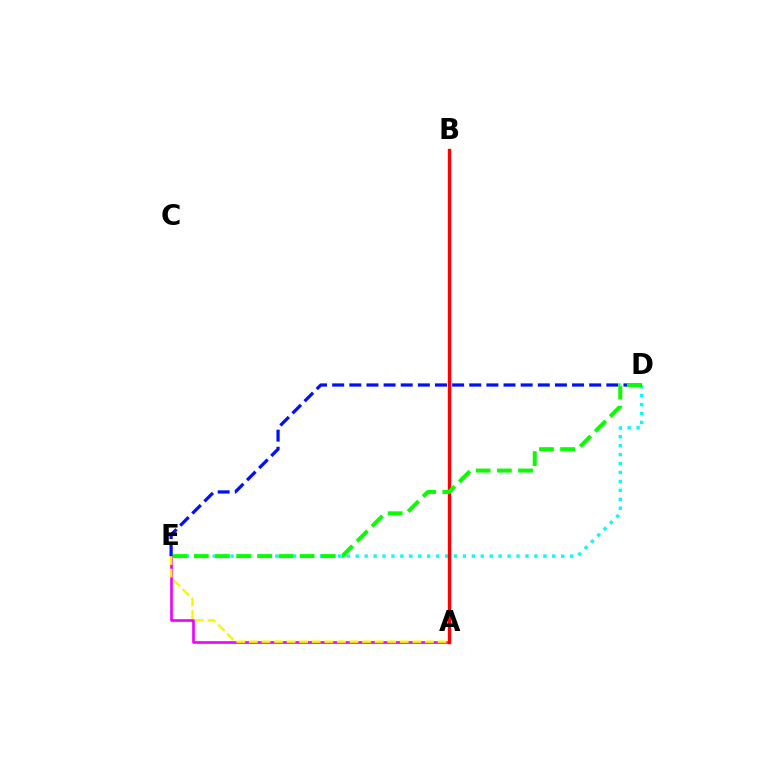{('A', 'E'): [{'color': '#ee00ff', 'line_style': 'solid', 'thickness': 1.9}, {'color': '#fcf500', 'line_style': 'dashed', 'thickness': 1.71}], ('D', 'E'): [{'color': '#00fff6', 'line_style': 'dotted', 'thickness': 2.43}, {'color': '#0010ff', 'line_style': 'dashed', 'thickness': 2.33}, {'color': '#08ff00', 'line_style': 'dashed', 'thickness': 2.87}], ('A', 'B'): [{'color': '#ff0000', 'line_style': 'solid', 'thickness': 2.42}]}